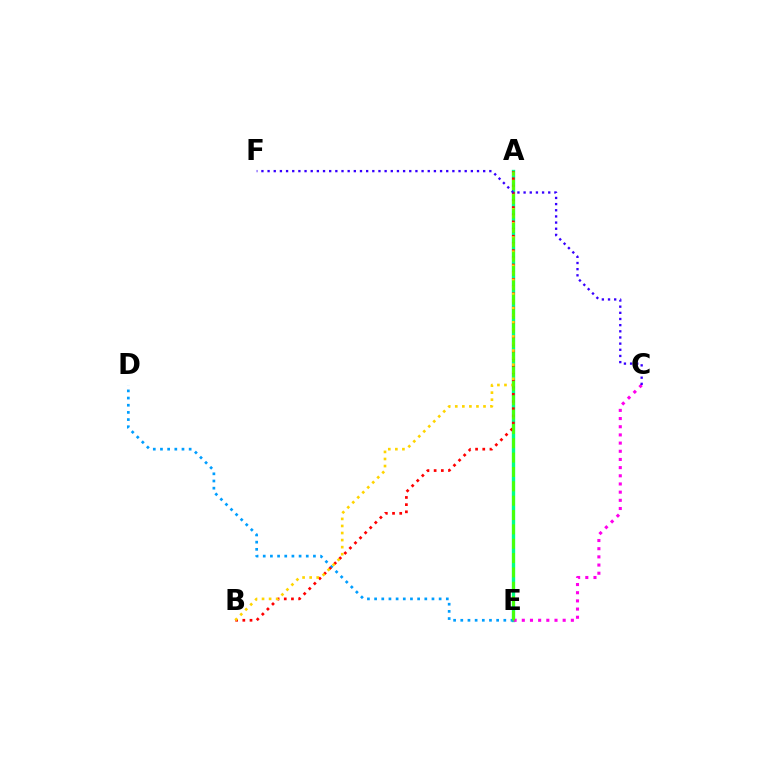{('A', 'E'): [{'color': '#00ff86', 'line_style': 'solid', 'thickness': 2.42}, {'color': '#4fff00', 'line_style': 'dashed', 'thickness': 1.95}], ('C', 'E'): [{'color': '#ff00ed', 'line_style': 'dotted', 'thickness': 2.22}], ('D', 'E'): [{'color': '#009eff', 'line_style': 'dotted', 'thickness': 1.95}], ('A', 'B'): [{'color': '#ff0000', 'line_style': 'dotted', 'thickness': 1.95}, {'color': '#ffd500', 'line_style': 'dotted', 'thickness': 1.92}], ('C', 'F'): [{'color': '#3700ff', 'line_style': 'dotted', 'thickness': 1.67}]}